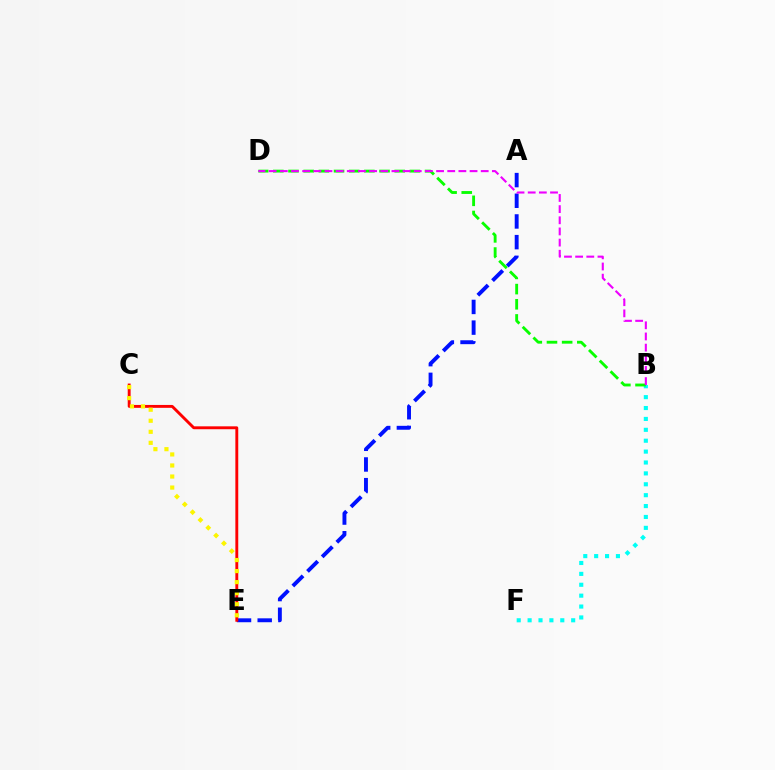{('A', 'E'): [{'color': '#0010ff', 'line_style': 'dashed', 'thickness': 2.81}], ('C', 'E'): [{'color': '#ff0000', 'line_style': 'solid', 'thickness': 2.08}, {'color': '#fcf500', 'line_style': 'dotted', 'thickness': 3.0}], ('B', 'F'): [{'color': '#00fff6', 'line_style': 'dotted', 'thickness': 2.96}], ('B', 'D'): [{'color': '#08ff00', 'line_style': 'dashed', 'thickness': 2.06}, {'color': '#ee00ff', 'line_style': 'dashed', 'thickness': 1.52}]}